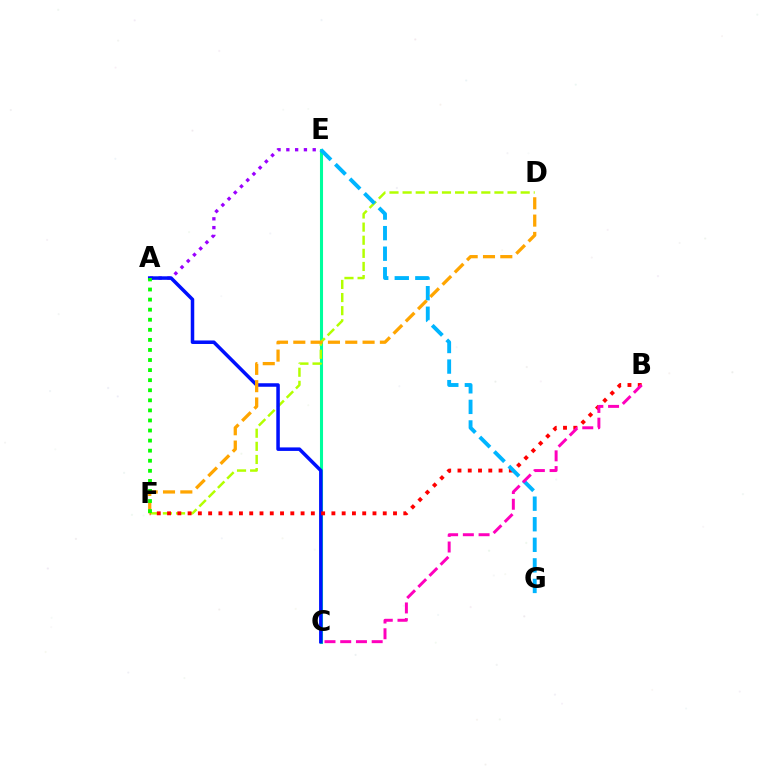{('C', 'E'): [{'color': '#00ff9d', 'line_style': 'solid', 'thickness': 2.21}], ('A', 'E'): [{'color': '#9b00ff', 'line_style': 'dotted', 'thickness': 2.39}], ('D', 'F'): [{'color': '#b3ff00', 'line_style': 'dashed', 'thickness': 1.78}, {'color': '#ffa500', 'line_style': 'dashed', 'thickness': 2.35}], ('A', 'C'): [{'color': '#0010ff', 'line_style': 'solid', 'thickness': 2.53}], ('B', 'F'): [{'color': '#ff0000', 'line_style': 'dotted', 'thickness': 2.79}], ('E', 'G'): [{'color': '#00b5ff', 'line_style': 'dashed', 'thickness': 2.79}], ('B', 'C'): [{'color': '#ff00bd', 'line_style': 'dashed', 'thickness': 2.14}], ('A', 'F'): [{'color': '#08ff00', 'line_style': 'dotted', 'thickness': 2.74}]}